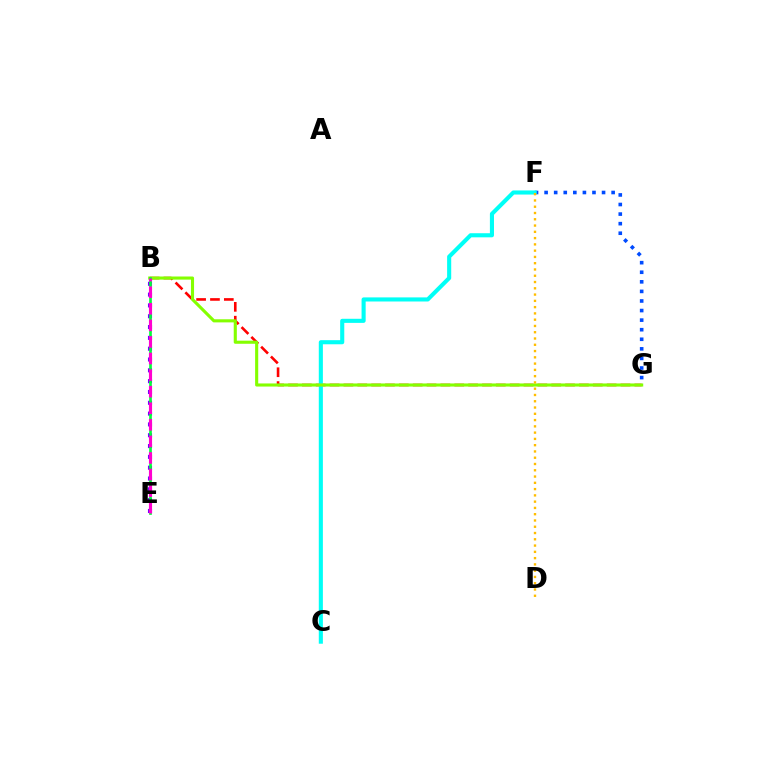{('B', 'E'): [{'color': '#7200ff', 'line_style': 'dotted', 'thickness': 2.94}, {'color': '#00ff39', 'line_style': 'solid', 'thickness': 1.93}, {'color': '#ff00cf', 'line_style': 'dashed', 'thickness': 2.25}], ('B', 'G'): [{'color': '#ff0000', 'line_style': 'dashed', 'thickness': 1.88}, {'color': '#84ff00', 'line_style': 'solid', 'thickness': 2.24}], ('F', 'G'): [{'color': '#004bff', 'line_style': 'dotted', 'thickness': 2.6}], ('C', 'F'): [{'color': '#00fff6', 'line_style': 'solid', 'thickness': 2.95}], ('D', 'F'): [{'color': '#ffbd00', 'line_style': 'dotted', 'thickness': 1.7}]}